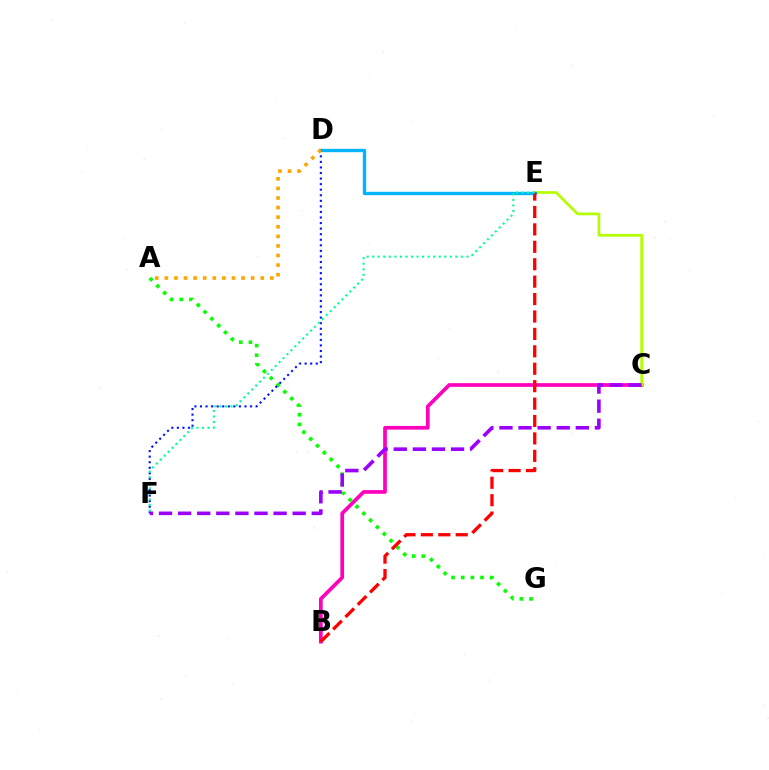{('B', 'C'): [{'color': '#ff00bd', 'line_style': 'solid', 'thickness': 2.66}], ('C', 'E'): [{'color': '#b3ff00', 'line_style': 'solid', 'thickness': 1.96}], ('A', 'G'): [{'color': '#08ff00', 'line_style': 'dotted', 'thickness': 2.62}], ('D', 'E'): [{'color': '#00b5ff', 'line_style': 'solid', 'thickness': 2.42}], ('D', 'F'): [{'color': '#0010ff', 'line_style': 'dotted', 'thickness': 1.51}], ('C', 'F'): [{'color': '#9b00ff', 'line_style': 'dashed', 'thickness': 2.59}], ('B', 'E'): [{'color': '#ff0000', 'line_style': 'dashed', 'thickness': 2.37}], ('A', 'D'): [{'color': '#ffa500', 'line_style': 'dotted', 'thickness': 2.61}], ('E', 'F'): [{'color': '#00ff9d', 'line_style': 'dotted', 'thickness': 1.51}]}